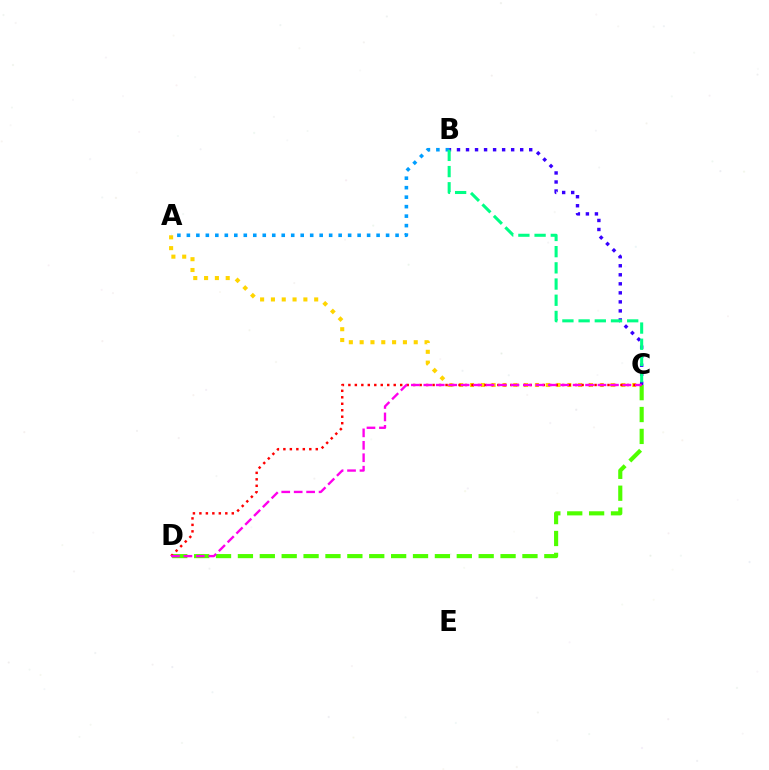{('A', 'C'): [{'color': '#ffd500', 'line_style': 'dotted', 'thickness': 2.94}], ('B', 'C'): [{'color': '#3700ff', 'line_style': 'dotted', 'thickness': 2.45}, {'color': '#00ff86', 'line_style': 'dashed', 'thickness': 2.2}], ('C', 'D'): [{'color': '#4fff00', 'line_style': 'dashed', 'thickness': 2.97}, {'color': '#ff0000', 'line_style': 'dotted', 'thickness': 1.76}, {'color': '#ff00ed', 'line_style': 'dashed', 'thickness': 1.69}], ('A', 'B'): [{'color': '#009eff', 'line_style': 'dotted', 'thickness': 2.58}]}